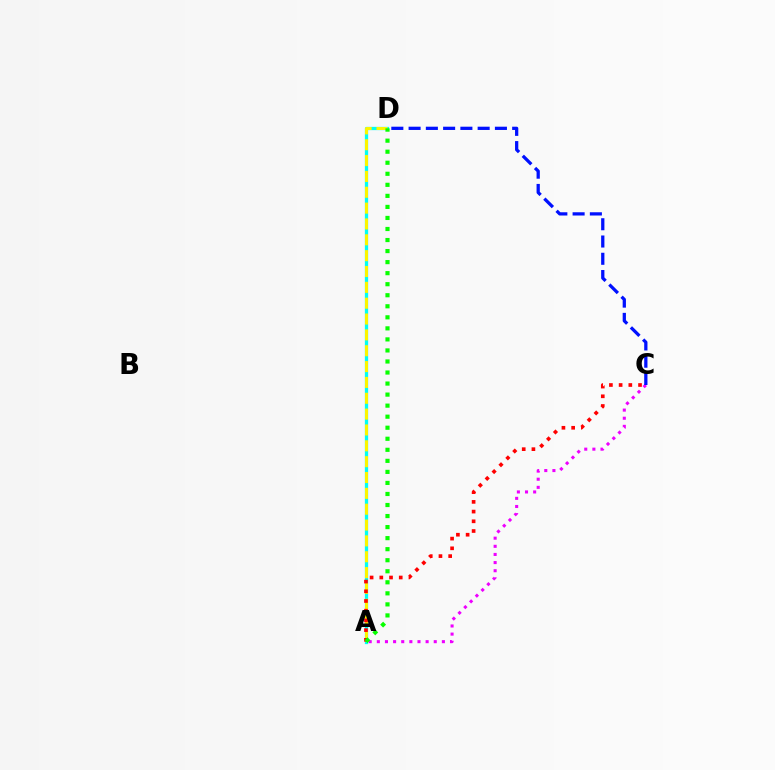{('A', 'D'): [{'color': '#00fff6', 'line_style': 'solid', 'thickness': 2.36}, {'color': '#fcf500', 'line_style': 'dashed', 'thickness': 2.15}, {'color': '#08ff00', 'line_style': 'dotted', 'thickness': 3.0}], ('A', 'C'): [{'color': '#ee00ff', 'line_style': 'dotted', 'thickness': 2.21}, {'color': '#ff0000', 'line_style': 'dotted', 'thickness': 2.64}], ('C', 'D'): [{'color': '#0010ff', 'line_style': 'dashed', 'thickness': 2.35}]}